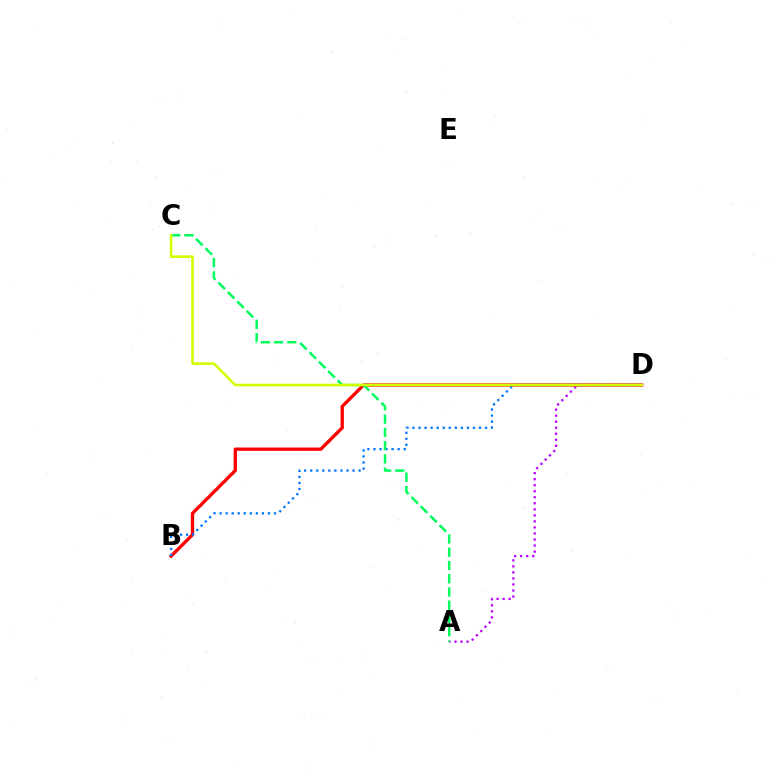{('A', 'D'): [{'color': '#b900ff', 'line_style': 'dotted', 'thickness': 1.64}], ('B', 'D'): [{'color': '#ff0000', 'line_style': 'solid', 'thickness': 2.39}, {'color': '#0074ff', 'line_style': 'dotted', 'thickness': 1.64}], ('A', 'C'): [{'color': '#00ff5c', 'line_style': 'dashed', 'thickness': 1.8}], ('C', 'D'): [{'color': '#d1ff00', 'line_style': 'solid', 'thickness': 1.88}]}